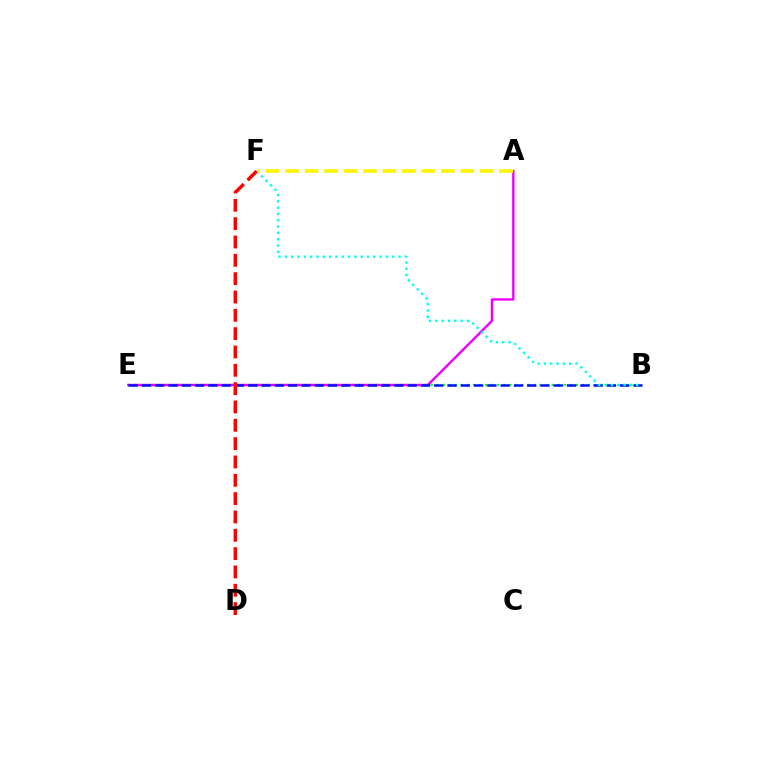{('B', 'E'): [{'color': '#08ff00', 'line_style': 'dotted', 'thickness': 1.64}, {'color': '#0010ff', 'line_style': 'dashed', 'thickness': 1.8}], ('A', 'E'): [{'color': '#ee00ff', 'line_style': 'solid', 'thickness': 1.73}], ('B', 'F'): [{'color': '#00fff6', 'line_style': 'dotted', 'thickness': 1.72}], ('D', 'F'): [{'color': '#ff0000', 'line_style': 'dashed', 'thickness': 2.49}], ('A', 'F'): [{'color': '#fcf500', 'line_style': 'dashed', 'thickness': 2.64}]}